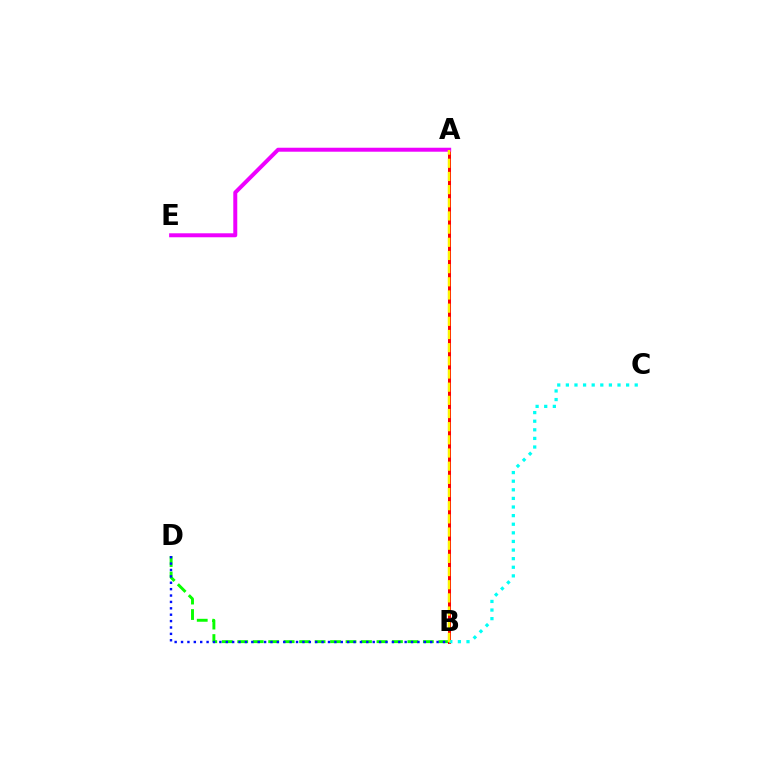{('B', 'D'): [{'color': '#08ff00', 'line_style': 'dashed', 'thickness': 2.1}, {'color': '#0010ff', 'line_style': 'dotted', 'thickness': 1.74}], ('A', 'B'): [{'color': '#ff0000', 'line_style': 'solid', 'thickness': 2.17}, {'color': '#fcf500', 'line_style': 'dashed', 'thickness': 1.79}], ('A', 'E'): [{'color': '#ee00ff', 'line_style': 'solid', 'thickness': 2.87}], ('B', 'C'): [{'color': '#00fff6', 'line_style': 'dotted', 'thickness': 2.34}]}